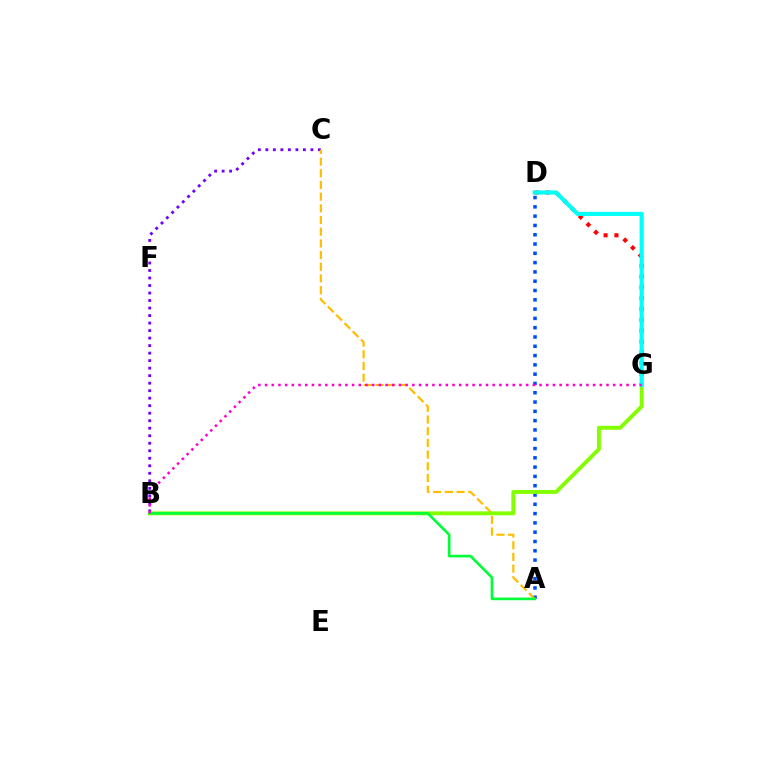{('B', 'C'): [{'color': '#7200ff', 'line_style': 'dotted', 'thickness': 2.04}], ('A', 'D'): [{'color': '#004bff', 'line_style': 'dotted', 'thickness': 2.53}], ('A', 'C'): [{'color': '#ffbd00', 'line_style': 'dashed', 'thickness': 1.59}], ('D', 'G'): [{'color': '#ff0000', 'line_style': 'dotted', 'thickness': 2.94}, {'color': '#00fff6', 'line_style': 'solid', 'thickness': 2.97}], ('B', 'G'): [{'color': '#84ff00', 'line_style': 'solid', 'thickness': 2.83}, {'color': '#ff00cf', 'line_style': 'dotted', 'thickness': 1.82}], ('A', 'B'): [{'color': '#00ff39', 'line_style': 'solid', 'thickness': 1.9}]}